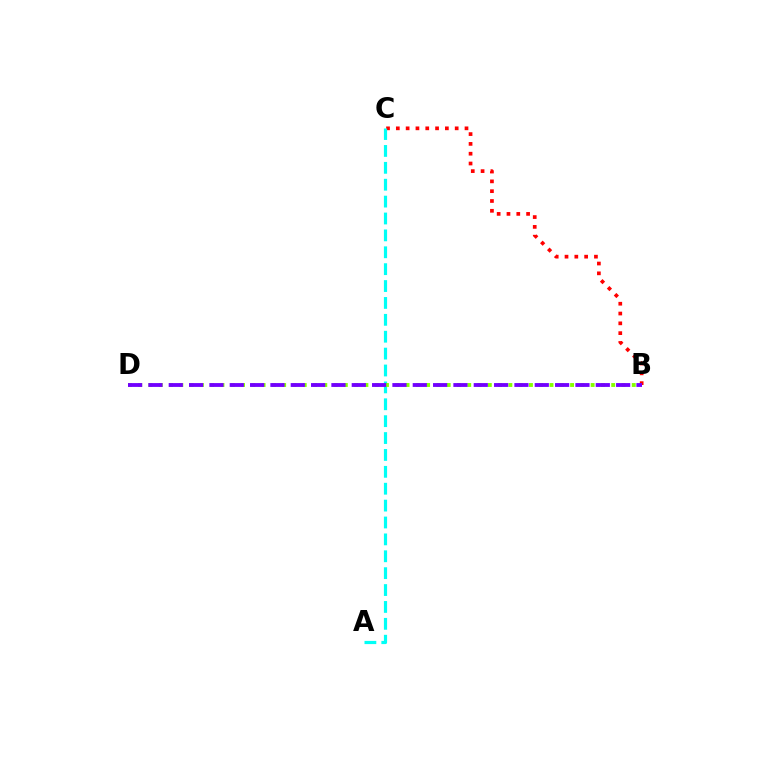{('B', 'C'): [{'color': '#ff0000', 'line_style': 'dotted', 'thickness': 2.67}], ('A', 'C'): [{'color': '#00fff6', 'line_style': 'dashed', 'thickness': 2.29}], ('B', 'D'): [{'color': '#84ff00', 'line_style': 'dotted', 'thickness': 2.79}, {'color': '#7200ff', 'line_style': 'dashed', 'thickness': 2.76}]}